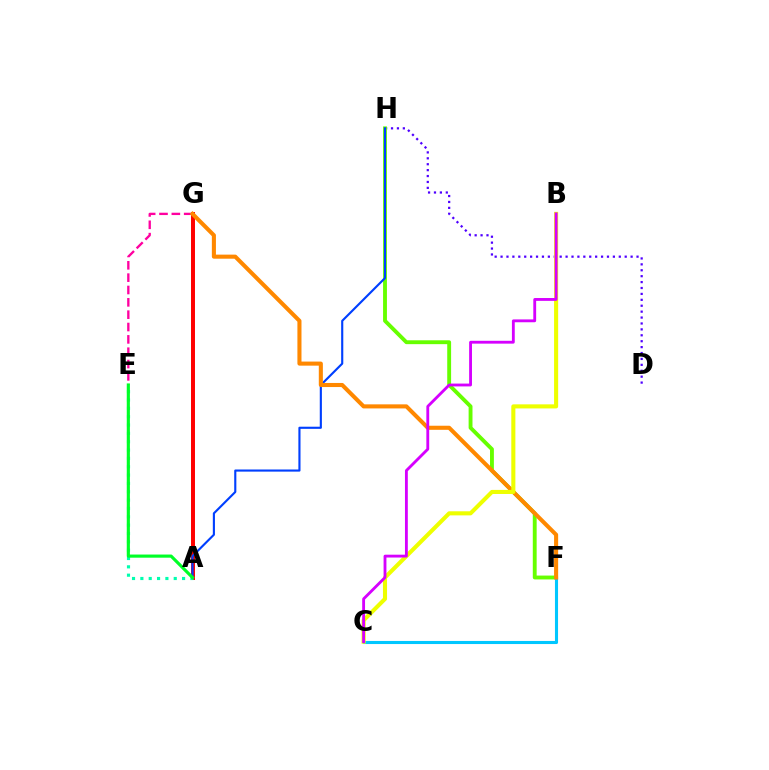{('D', 'H'): [{'color': '#4f00ff', 'line_style': 'dotted', 'thickness': 1.61}], ('F', 'H'): [{'color': '#66ff00', 'line_style': 'solid', 'thickness': 2.79}], ('E', 'G'): [{'color': '#ff00a0', 'line_style': 'dashed', 'thickness': 1.68}], ('C', 'F'): [{'color': '#00c7ff', 'line_style': 'solid', 'thickness': 2.22}], ('A', 'G'): [{'color': '#ff0000', 'line_style': 'solid', 'thickness': 2.86}], ('A', 'E'): [{'color': '#00ffaf', 'line_style': 'dotted', 'thickness': 2.27}, {'color': '#00ff27', 'line_style': 'solid', 'thickness': 2.26}], ('A', 'H'): [{'color': '#003fff', 'line_style': 'solid', 'thickness': 1.53}], ('F', 'G'): [{'color': '#ff8800', 'line_style': 'solid', 'thickness': 2.93}], ('B', 'C'): [{'color': '#eeff00', 'line_style': 'solid', 'thickness': 2.94}, {'color': '#d600ff', 'line_style': 'solid', 'thickness': 2.04}]}